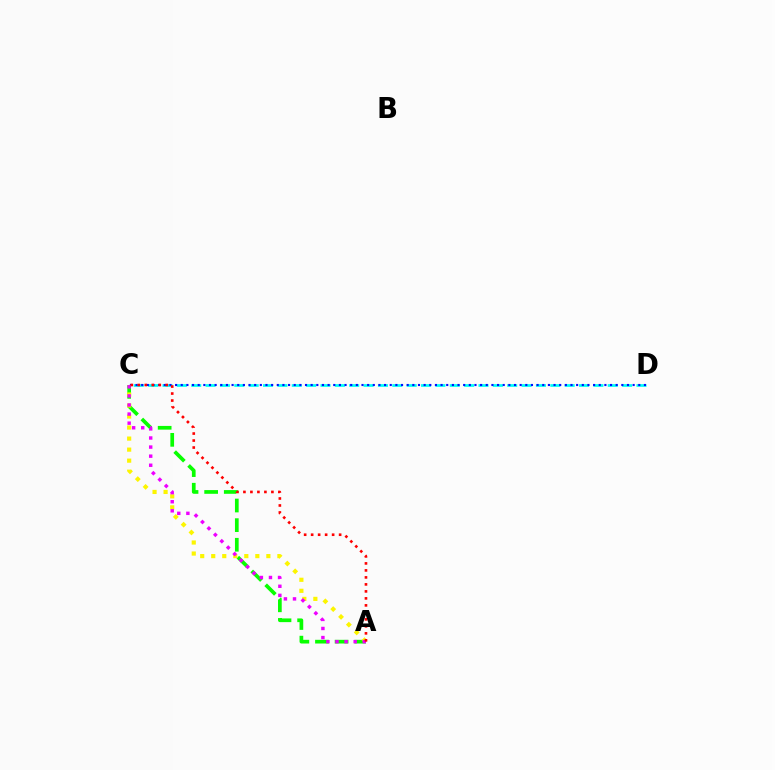{('A', 'C'): [{'color': '#08ff00', 'line_style': 'dashed', 'thickness': 2.66}, {'color': '#fcf500', 'line_style': 'dotted', 'thickness': 3.0}, {'color': '#ee00ff', 'line_style': 'dotted', 'thickness': 2.47}, {'color': '#ff0000', 'line_style': 'dotted', 'thickness': 1.9}], ('C', 'D'): [{'color': '#00fff6', 'line_style': 'dashed', 'thickness': 1.95}, {'color': '#0010ff', 'line_style': 'dotted', 'thickness': 1.53}]}